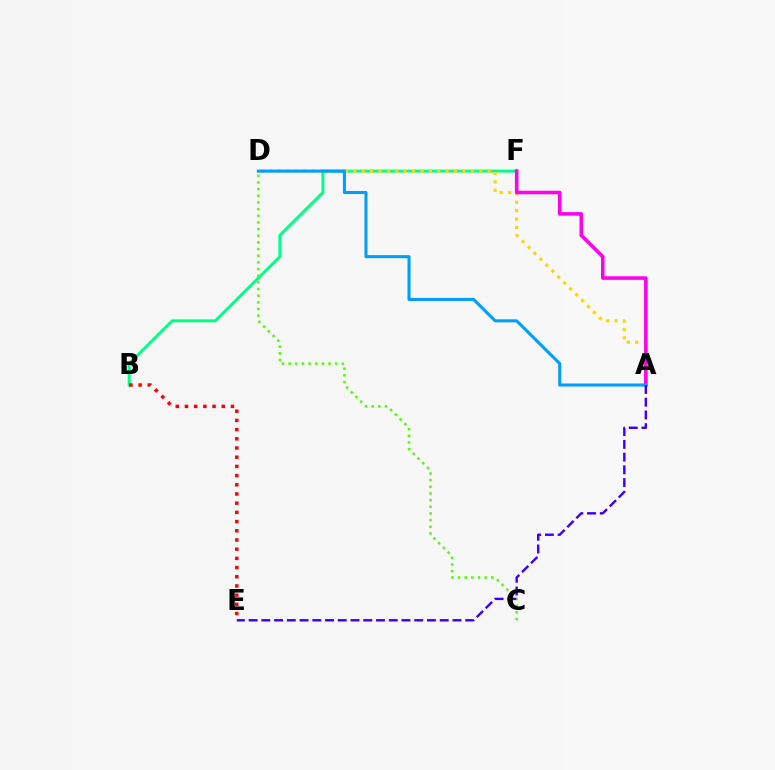{('B', 'F'): [{'color': '#00ff86', 'line_style': 'solid', 'thickness': 2.13}], ('A', 'D'): [{'color': '#ffd500', 'line_style': 'dotted', 'thickness': 2.28}, {'color': '#009eff', 'line_style': 'solid', 'thickness': 2.2}], ('C', 'D'): [{'color': '#4fff00', 'line_style': 'dotted', 'thickness': 1.81}], ('B', 'E'): [{'color': '#ff0000', 'line_style': 'dotted', 'thickness': 2.5}], ('A', 'F'): [{'color': '#ff00ed', 'line_style': 'solid', 'thickness': 2.57}], ('A', 'E'): [{'color': '#3700ff', 'line_style': 'dashed', 'thickness': 1.73}]}